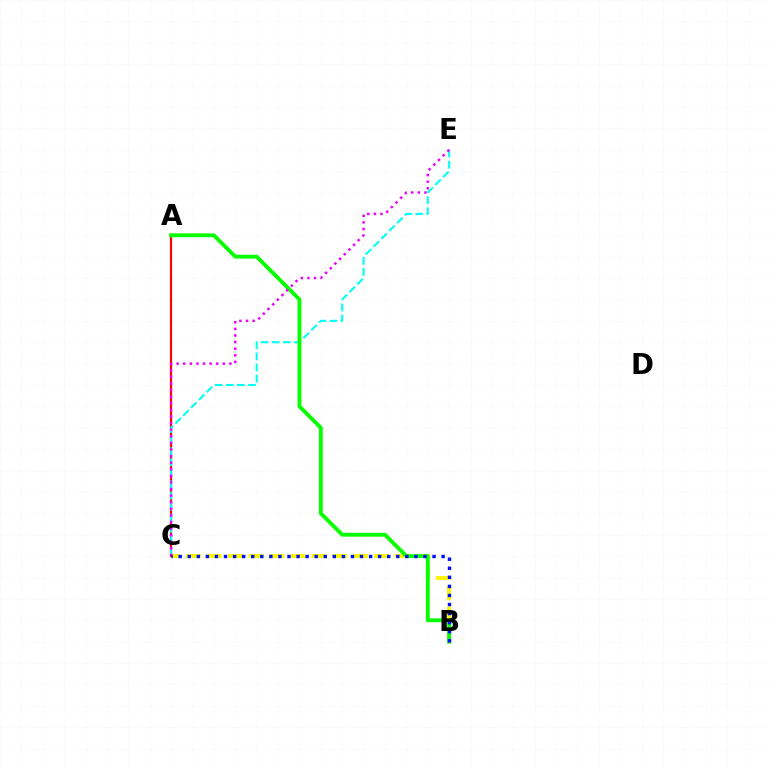{('B', 'C'): [{'color': '#fcf500', 'line_style': 'dashed', 'thickness': 2.84}, {'color': '#0010ff', 'line_style': 'dotted', 'thickness': 2.46}], ('A', 'C'): [{'color': '#ff0000', 'line_style': 'solid', 'thickness': 1.58}], ('C', 'E'): [{'color': '#00fff6', 'line_style': 'dashed', 'thickness': 1.51}, {'color': '#ee00ff', 'line_style': 'dotted', 'thickness': 1.79}], ('A', 'B'): [{'color': '#08ff00', 'line_style': 'solid', 'thickness': 2.79}]}